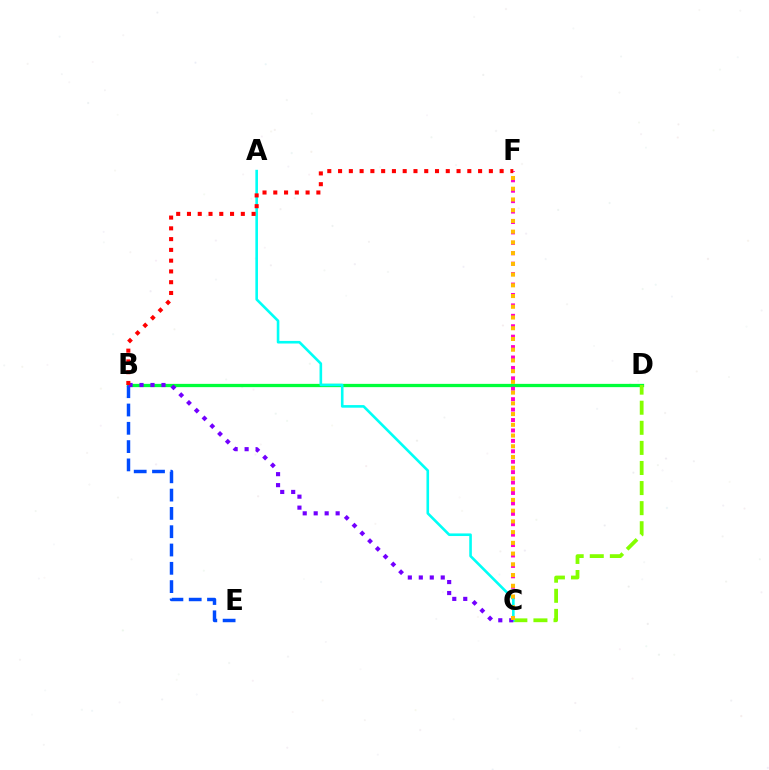{('B', 'D'): [{'color': '#00ff39', 'line_style': 'solid', 'thickness': 2.36}], ('C', 'D'): [{'color': '#84ff00', 'line_style': 'dashed', 'thickness': 2.73}], ('C', 'F'): [{'color': '#ff00cf', 'line_style': 'dotted', 'thickness': 2.83}, {'color': '#ffbd00', 'line_style': 'dotted', 'thickness': 2.92}], ('B', 'E'): [{'color': '#004bff', 'line_style': 'dashed', 'thickness': 2.49}], ('A', 'C'): [{'color': '#00fff6', 'line_style': 'solid', 'thickness': 1.88}], ('B', 'C'): [{'color': '#7200ff', 'line_style': 'dotted', 'thickness': 2.98}], ('B', 'F'): [{'color': '#ff0000', 'line_style': 'dotted', 'thickness': 2.93}]}